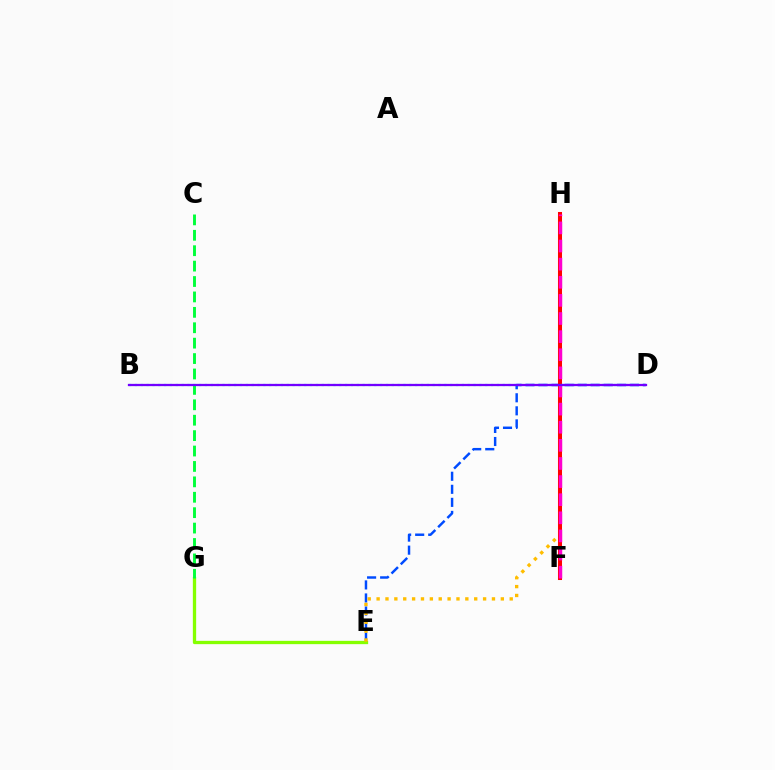{('D', 'E'): [{'color': '#004bff', 'line_style': 'dashed', 'thickness': 1.77}], ('E', 'G'): [{'color': '#84ff00', 'line_style': 'solid', 'thickness': 2.38}], ('C', 'G'): [{'color': '#00ff39', 'line_style': 'dashed', 'thickness': 2.09}], ('E', 'H'): [{'color': '#ffbd00', 'line_style': 'dotted', 'thickness': 2.41}], ('F', 'H'): [{'color': '#ff0000', 'line_style': 'solid', 'thickness': 2.91}, {'color': '#ff00cf', 'line_style': 'dashed', 'thickness': 2.46}], ('B', 'D'): [{'color': '#00fff6', 'line_style': 'dotted', 'thickness': 1.59}, {'color': '#7200ff', 'line_style': 'solid', 'thickness': 1.63}]}